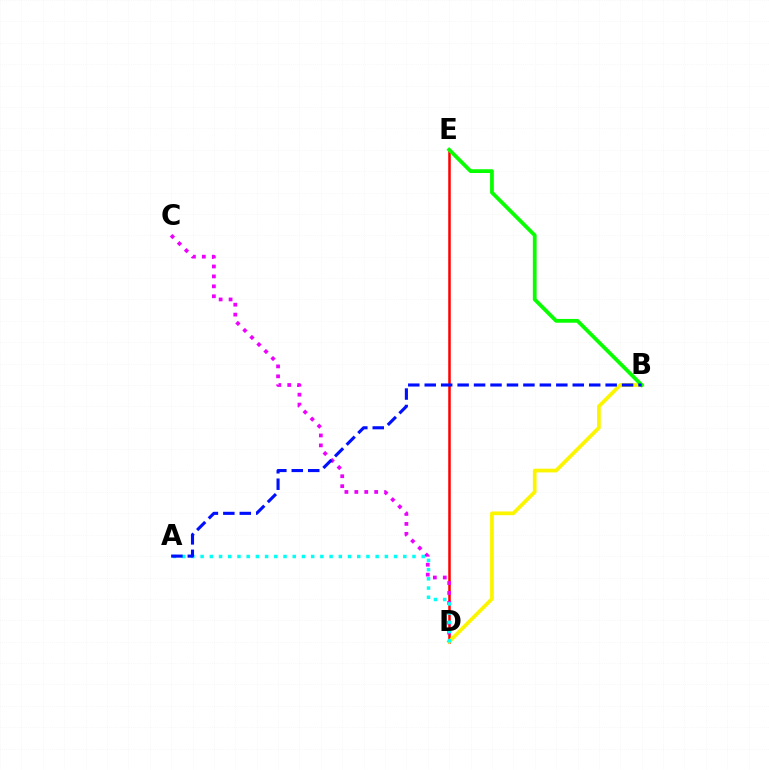{('D', 'E'): [{'color': '#ff0000', 'line_style': 'solid', 'thickness': 1.82}], ('B', 'D'): [{'color': '#fcf500', 'line_style': 'solid', 'thickness': 2.68}], ('B', 'E'): [{'color': '#08ff00', 'line_style': 'solid', 'thickness': 2.72}], ('C', 'D'): [{'color': '#ee00ff', 'line_style': 'dotted', 'thickness': 2.7}], ('A', 'D'): [{'color': '#00fff6', 'line_style': 'dotted', 'thickness': 2.5}], ('A', 'B'): [{'color': '#0010ff', 'line_style': 'dashed', 'thickness': 2.23}]}